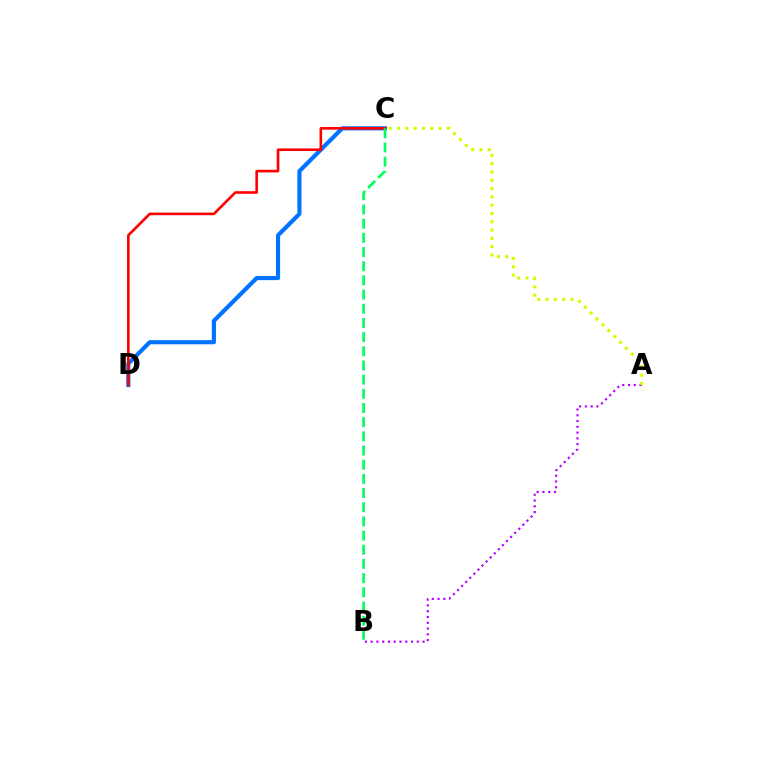{('C', 'D'): [{'color': '#0074ff', 'line_style': 'solid', 'thickness': 2.98}, {'color': '#ff0000', 'line_style': 'solid', 'thickness': 1.88}], ('A', 'B'): [{'color': '#b900ff', 'line_style': 'dotted', 'thickness': 1.57}], ('B', 'C'): [{'color': '#00ff5c', 'line_style': 'dashed', 'thickness': 1.93}], ('A', 'C'): [{'color': '#d1ff00', 'line_style': 'dotted', 'thickness': 2.25}]}